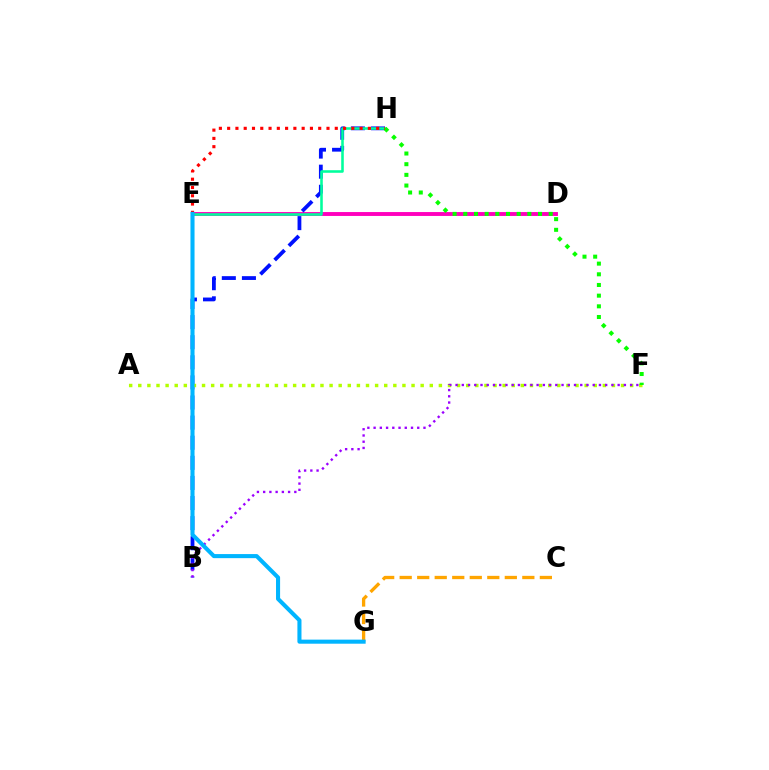{('C', 'G'): [{'color': '#ffa500', 'line_style': 'dashed', 'thickness': 2.38}], ('D', 'E'): [{'color': '#ff00bd', 'line_style': 'solid', 'thickness': 2.81}], ('B', 'H'): [{'color': '#0010ff', 'line_style': 'dashed', 'thickness': 2.73}], ('A', 'F'): [{'color': '#b3ff00', 'line_style': 'dotted', 'thickness': 2.47}], ('E', 'H'): [{'color': '#00ff9d', 'line_style': 'solid', 'thickness': 1.85}, {'color': '#ff0000', 'line_style': 'dotted', 'thickness': 2.25}], ('F', 'H'): [{'color': '#08ff00', 'line_style': 'dotted', 'thickness': 2.9}], ('B', 'F'): [{'color': '#9b00ff', 'line_style': 'dotted', 'thickness': 1.69}], ('E', 'G'): [{'color': '#00b5ff', 'line_style': 'solid', 'thickness': 2.93}]}